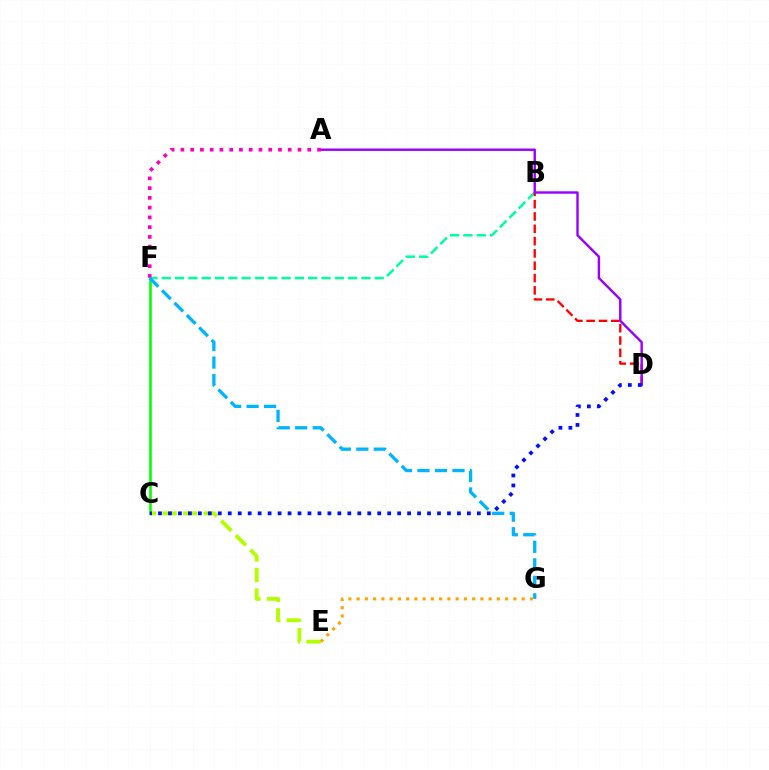{('C', 'F'): [{'color': '#08ff00', 'line_style': 'solid', 'thickness': 1.88}], ('B', 'F'): [{'color': '#00ff9d', 'line_style': 'dashed', 'thickness': 1.81}], ('B', 'D'): [{'color': '#ff0000', 'line_style': 'dashed', 'thickness': 1.67}], ('A', 'D'): [{'color': '#9b00ff', 'line_style': 'solid', 'thickness': 1.74}], ('C', 'E'): [{'color': '#b3ff00', 'line_style': 'dashed', 'thickness': 2.8}], ('A', 'F'): [{'color': '#ff00bd', 'line_style': 'dotted', 'thickness': 2.65}], ('E', 'G'): [{'color': '#ffa500', 'line_style': 'dotted', 'thickness': 2.24}], ('C', 'D'): [{'color': '#0010ff', 'line_style': 'dotted', 'thickness': 2.71}], ('F', 'G'): [{'color': '#00b5ff', 'line_style': 'dashed', 'thickness': 2.38}]}